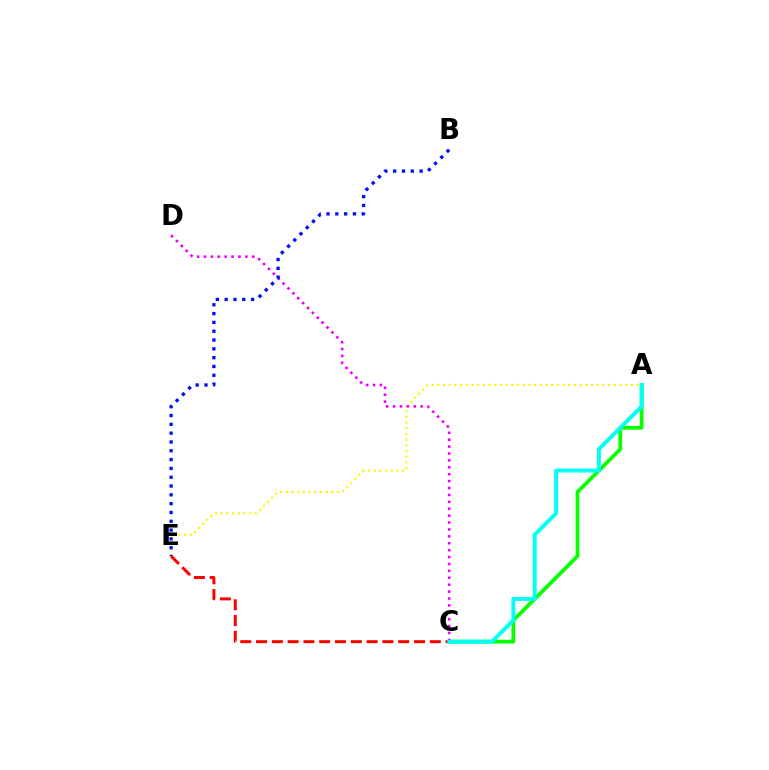{('A', 'E'): [{'color': '#fcf500', 'line_style': 'dotted', 'thickness': 1.55}], ('A', 'C'): [{'color': '#08ff00', 'line_style': 'solid', 'thickness': 2.71}, {'color': '#00fff6', 'line_style': 'solid', 'thickness': 2.84}], ('C', 'D'): [{'color': '#ee00ff', 'line_style': 'dotted', 'thickness': 1.88}], ('B', 'E'): [{'color': '#0010ff', 'line_style': 'dotted', 'thickness': 2.39}], ('C', 'E'): [{'color': '#ff0000', 'line_style': 'dashed', 'thickness': 2.15}]}